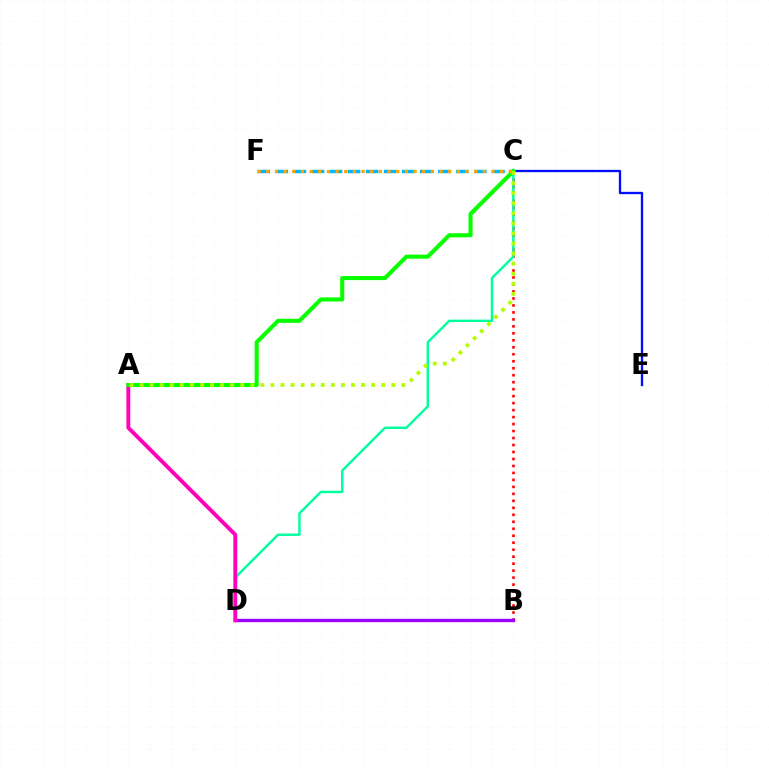{('B', 'C'): [{'color': '#ff0000', 'line_style': 'dotted', 'thickness': 1.9}], ('B', 'D'): [{'color': '#9b00ff', 'line_style': 'solid', 'thickness': 2.43}], ('C', 'D'): [{'color': '#00ff9d', 'line_style': 'solid', 'thickness': 1.75}], ('C', 'E'): [{'color': '#0010ff', 'line_style': 'solid', 'thickness': 1.67}], ('A', 'D'): [{'color': '#ff00bd', 'line_style': 'solid', 'thickness': 2.79}], ('C', 'F'): [{'color': '#00b5ff', 'line_style': 'dashed', 'thickness': 2.45}, {'color': '#ffa500', 'line_style': 'dotted', 'thickness': 2.35}], ('A', 'C'): [{'color': '#08ff00', 'line_style': 'solid', 'thickness': 2.94}, {'color': '#b3ff00', 'line_style': 'dotted', 'thickness': 2.74}]}